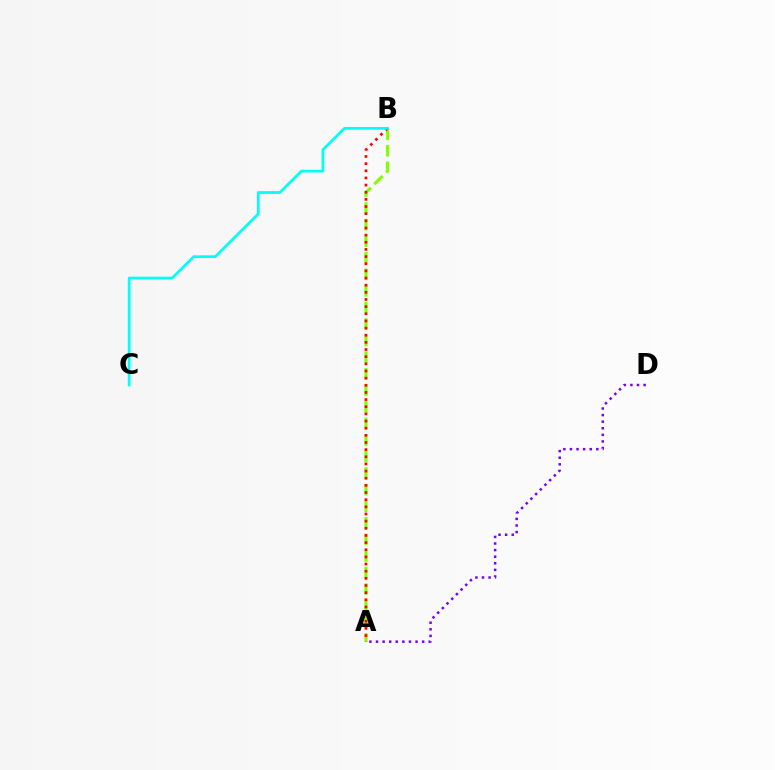{('A', 'B'): [{'color': '#84ff00', 'line_style': 'dashed', 'thickness': 2.25}, {'color': '#ff0000', 'line_style': 'dotted', 'thickness': 1.94}], ('B', 'C'): [{'color': '#00fff6', 'line_style': 'solid', 'thickness': 1.97}], ('A', 'D'): [{'color': '#7200ff', 'line_style': 'dotted', 'thickness': 1.79}]}